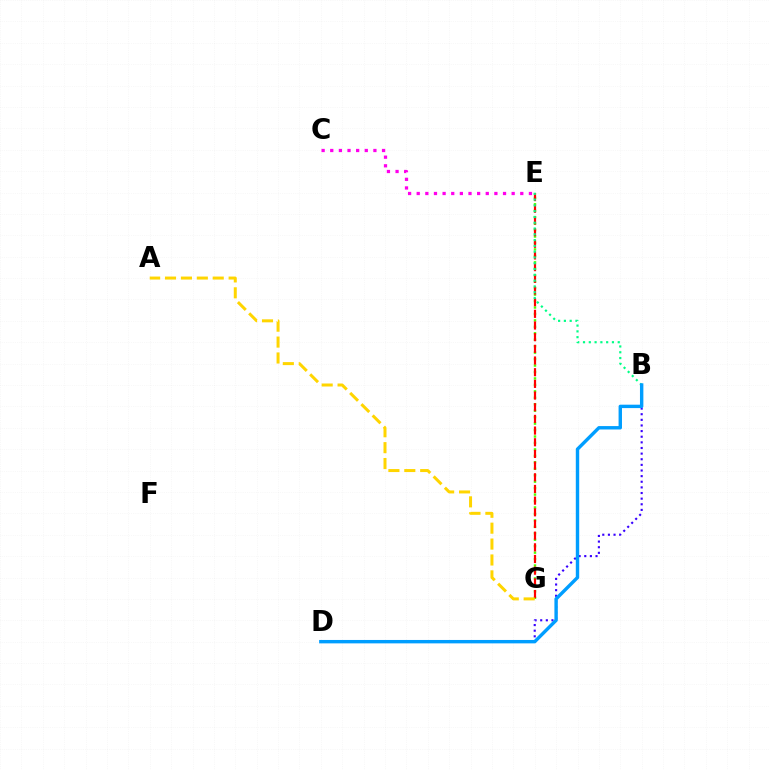{('E', 'G'): [{'color': '#4fff00', 'line_style': 'dotted', 'thickness': 1.75}, {'color': '#ff0000', 'line_style': 'dashed', 'thickness': 1.59}], ('B', 'D'): [{'color': '#3700ff', 'line_style': 'dotted', 'thickness': 1.53}, {'color': '#009eff', 'line_style': 'solid', 'thickness': 2.45}], ('C', 'E'): [{'color': '#ff00ed', 'line_style': 'dotted', 'thickness': 2.34}], ('A', 'G'): [{'color': '#ffd500', 'line_style': 'dashed', 'thickness': 2.16}], ('B', 'E'): [{'color': '#00ff86', 'line_style': 'dotted', 'thickness': 1.57}]}